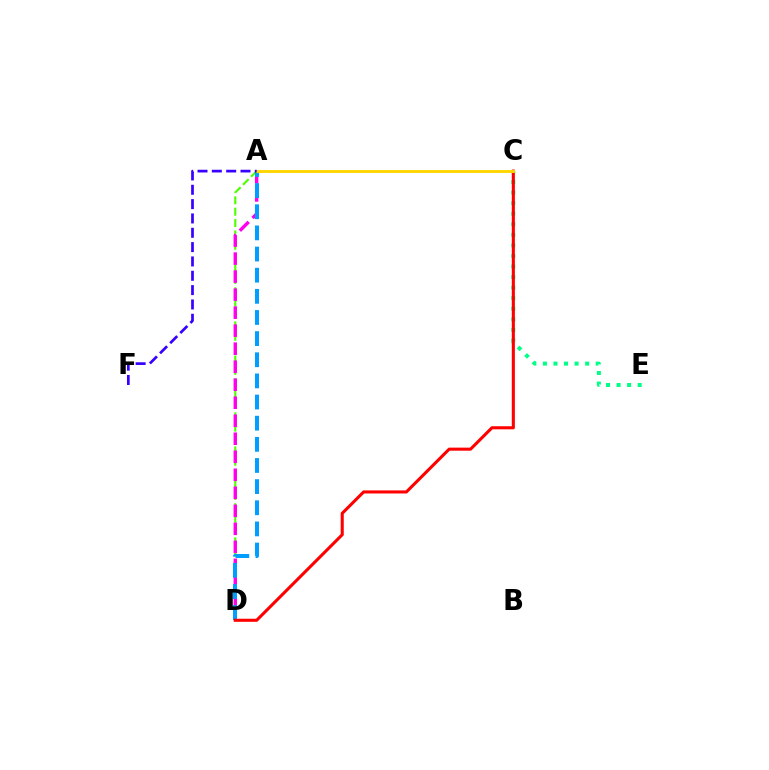{('C', 'E'): [{'color': '#00ff86', 'line_style': 'dotted', 'thickness': 2.87}], ('A', 'D'): [{'color': '#4fff00', 'line_style': 'dashed', 'thickness': 1.54}, {'color': '#ff00ed', 'line_style': 'dashed', 'thickness': 2.45}, {'color': '#009eff', 'line_style': 'dashed', 'thickness': 2.87}], ('C', 'D'): [{'color': '#ff0000', 'line_style': 'solid', 'thickness': 2.21}], ('A', 'C'): [{'color': '#ffd500', 'line_style': 'solid', 'thickness': 2.08}], ('A', 'F'): [{'color': '#3700ff', 'line_style': 'dashed', 'thickness': 1.95}]}